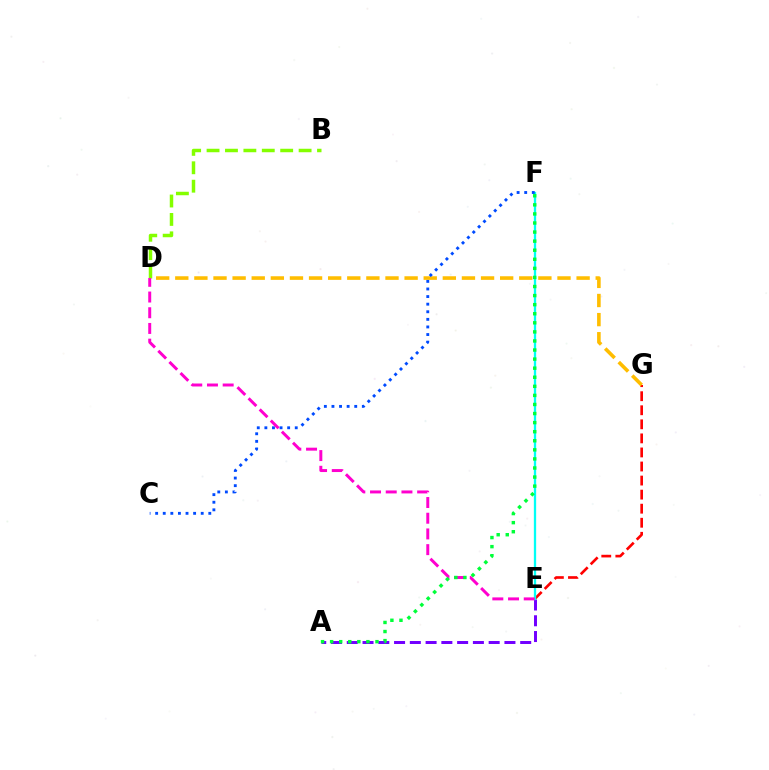{('A', 'E'): [{'color': '#7200ff', 'line_style': 'dashed', 'thickness': 2.14}], ('E', 'G'): [{'color': '#ff0000', 'line_style': 'dashed', 'thickness': 1.91}], ('D', 'G'): [{'color': '#ffbd00', 'line_style': 'dashed', 'thickness': 2.6}], ('E', 'F'): [{'color': '#00fff6', 'line_style': 'solid', 'thickness': 1.65}], ('C', 'F'): [{'color': '#004bff', 'line_style': 'dotted', 'thickness': 2.06}], ('B', 'D'): [{'color': '#84ff00', 'line_style': 'dashed', 'thickness': 2.5}], ('D', 'E'): [{'color': '#ff00cf', 'line_style': 'dashed', 'thickness': 2.13}], ('A', 'F'): [{'color': '#00ff39', 'line_style': 'dotted', 'thickness': 2.47}]}